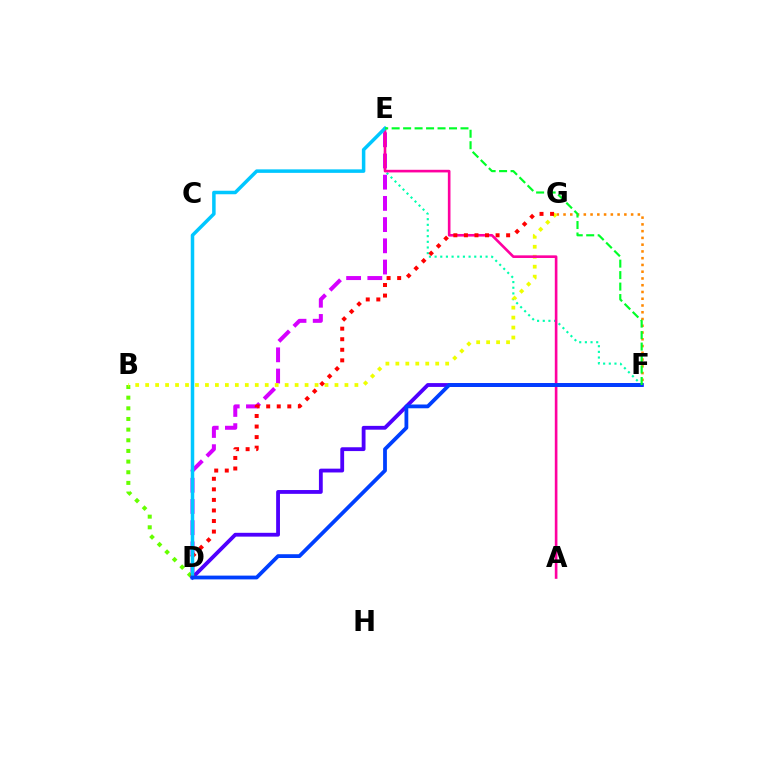{('D', 'E'): [{'color': '#d600ff', 'line_style': 'dashed', 'thickness': 2.88}, {'color': '#00c7ff', 'line_style': 'solid', 'thickness': 2.52}], ('E', 'F'): [{'color': '#00ffaf', 'line_style': 'dotted', 'thickness': 1.54}, {'color': '#00ff27', 'line_style': 'dashed', 'thickness': 1.56}], ('B', 'D'): [{'color': '#66ff00', 'line_style': 'dotted', 'thickness': 2.89}], ('F', 'G'): [{'color': '#ff8800', 'line_style': 'dotted', 'thickness': 1.84}], ('B', 'G'): [{'color': '#eeff00', 'line_style': 'dotted', 'thickness': 2.71}], ('D', 'F'): [{'color': '#4f00ff', 'line_style': 'solid', 'thickness': 2.75}, {'color': '#003fff', 'line_style': 'solid', 'thickness': 2.72}], ('A', 'E'): [{'color': '#ff00a0', 'line_style': 'solid', 'thickness': 1.89}], ('D', 'G'): [{'color': '#ff0000', 'line_style': 'dotted', 'thickness': 2.87}]}